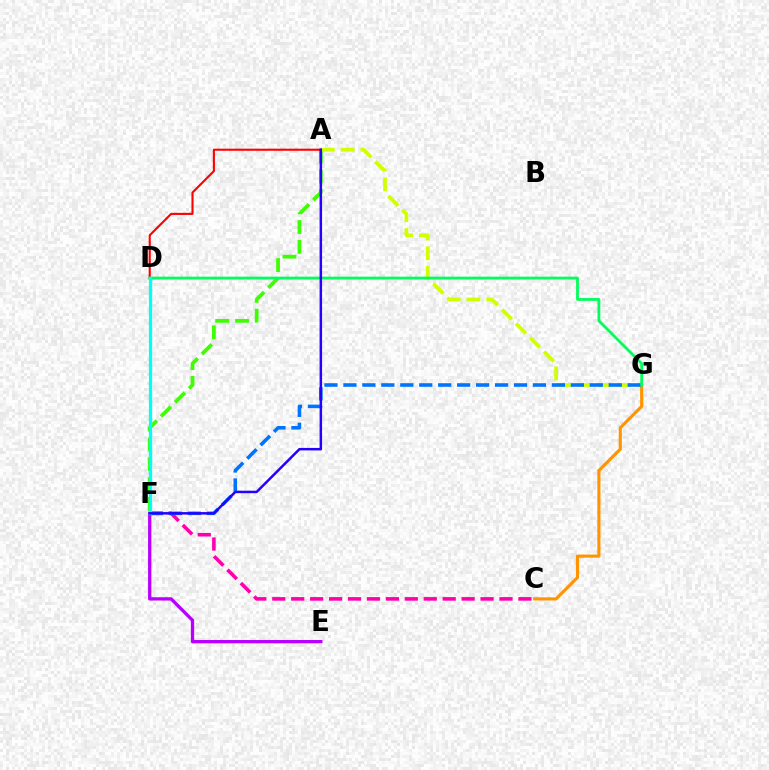{('A', 'F'): [{'color': '#3dff00', 'line_style': 'dashed', 'thickness': 2.69}, {'color': '#2500ff', 'line_style': 'solid', 'thickness': 1.78}], ('A', 'G'): [{'color': '#d1ff00', 'line_style': 'dashed', 'thickness': 2.69}], ('C', 'F'): [{'color': '#ff00ac', 'line_style': 'dashed', 'thickness': 2.57}], ('A', 'D'): [{'color': '#ff0000', 'line_style': 'solid', 'thickness': 1.51}], ('E', 'F'): [{'color': '#b900ff', 'line_style': 'solid', 'thickness': 2.38}], ('C', 'G'): [{'color': '#ff9400', 'line_style': 'solid', 'thickness': 2.25}], ('F', 'G'): [{'color': '#0074ff', 'line_style': 'dashed', 'thickness': 2.57}], ('D', 'G'): [{'color': '#00ff5c', 'line_style': 'solid', 'thickness': 2.01}], ('D', 'F'): [{'color': '#00fff6', 'line_style': 'solid', 'thickness': 2.35}]}